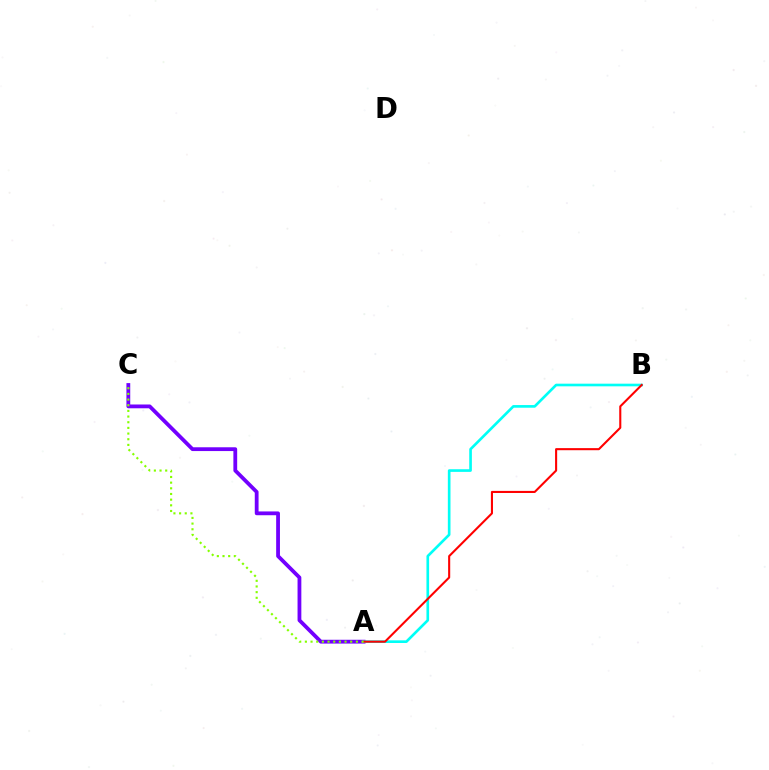{('A', 'C'): [{'color': '#7200ff', 'line_style': 'solid', 'thickness': 2.73}, {'color': '#84ff00', 'line_style': 'dotted', 'thickness': 1.54}], ('A', 'B'): [{'color': '#00fff6', 'line_style': 'solid', 'thickness': 1.91}, {'color': '#ff0000', 'line_style': 'solid', 'thickness': 1.5}]}